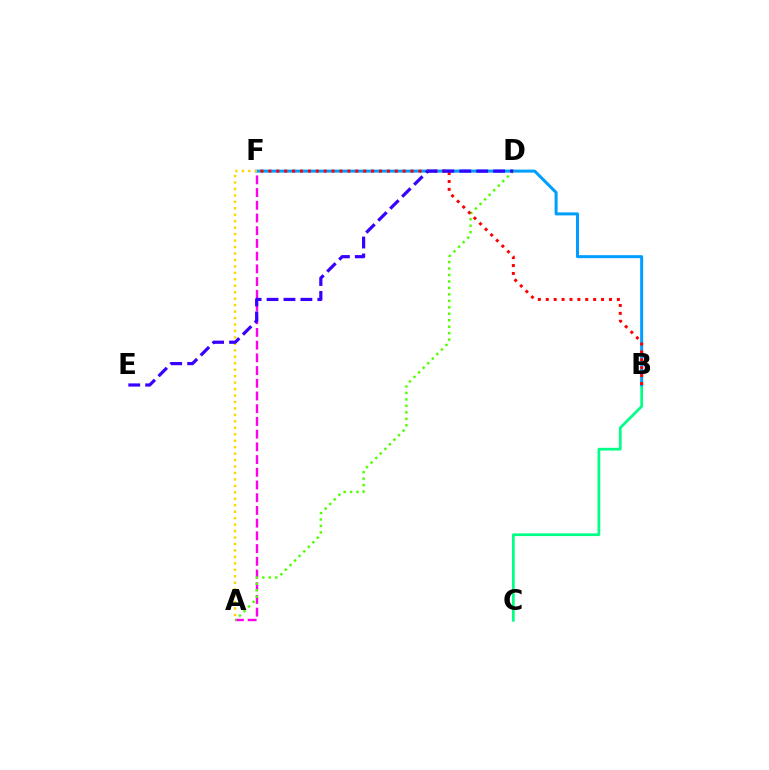{('B', 'C'): [{'color': '#00ff86', 'line_style': 'solid', 'thickness': 1.96}], ('A', 'F'): [{'color': '#ff00ed', 'line_style': 'dashed', 'thickness': 1.73}, {'color': '#ffd500', 'line_style': 'dotted', 'thickness': 1.75}], ('B', 'F'): [{'color': '#009eff', 'line_style': 'solid', 'thickness': 2.17}, {'color': '#ff0000', 'line_style': 'dotted', 'thickness': 2.15}], ('A', 'D'): [{'color': '#4fff00', 'line_style': 'dotted', 'thickness': 1.76}], ('D', 'E'): [{'color': '#3700ff', 'line_style': 'dashed', 'thickness': 2.3}]}